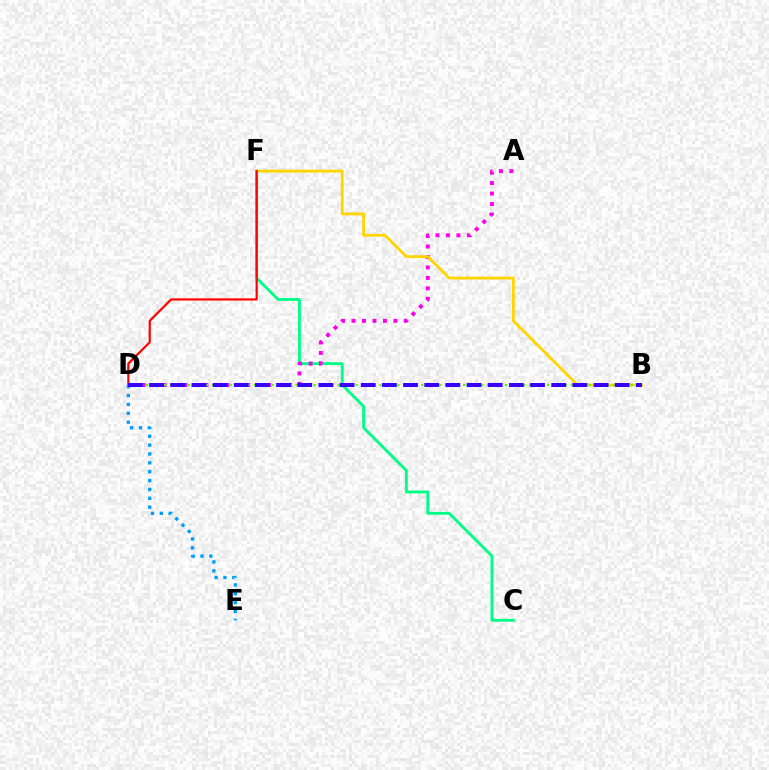{('C', 'F'): [{'color': '#00ff86', 'line_style': 'solid', 'thickness': 2.05}], ('A', 'D'): [{'color': '#ff00ed', 'line_style': 'dotted', 'thickness': 2.84}], ('B', 'F'): [{'color': '#ffd500', 'line_style': 'solid', 'thickness': 2.02}], ('D', 'F'): [{'color': '#ff0000', 'line_style': 'solid', 'thickness': 1.58}], ('D', 'E'): [{'color': '#009eff', 'line_style': 'dotted', 'thickness': 2.41}], ('B', 'D'): [{'color': '#4fff00', 'line_style': 'dotted', 'thickness': 1.63}, {'color': '#3700ff', 'line_style': 'dashed', 'thickness': 2.88}]}